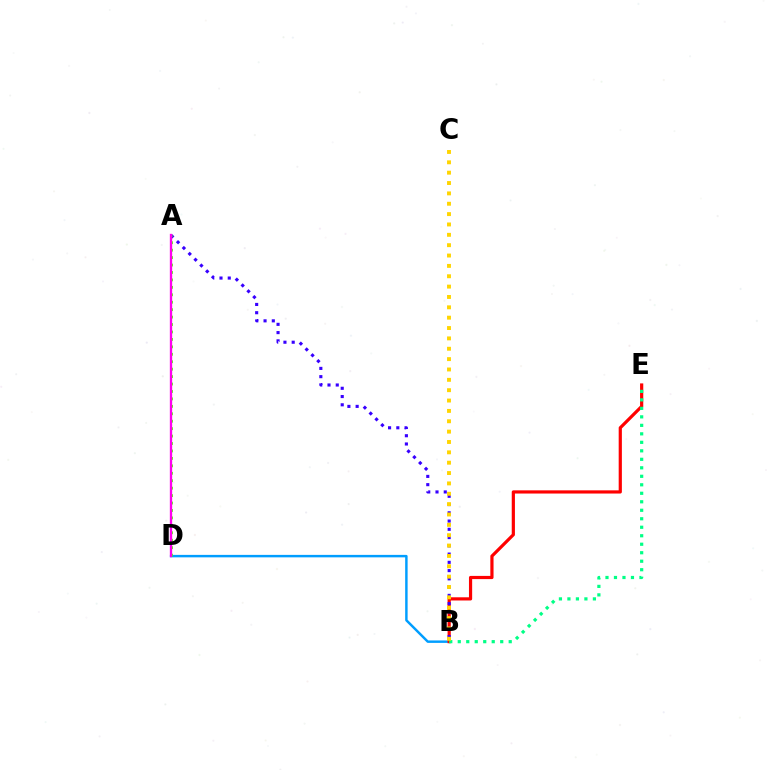{('B', 'D'): [{'color': '#009eff', 'line_style': 'solid', 'thickness': 1.77}], ('B', 'E'): [{'color': '#ff0000', 'line_style': 'solid', 'thickness': 2.3}, {'color': '#00ff86', 'line_style': 'dotted', 'thickness': 2.31}], ('A', 'B'): [{'color': '#3700ff', 'line_style': 'dotted', 'thickness': 2.24}], ('B', 'C'): [{'color': '#ffd500', 'line_style': 'dotted', 'thickness': 2.81}], ('A', 'D'): [{'color': '#4fff00', 'line_style': 'dotted', 'thickness': 2.02}, {'color': '#ff00ed', 'line_style': 'solid', 'thickness': 1.68}]}